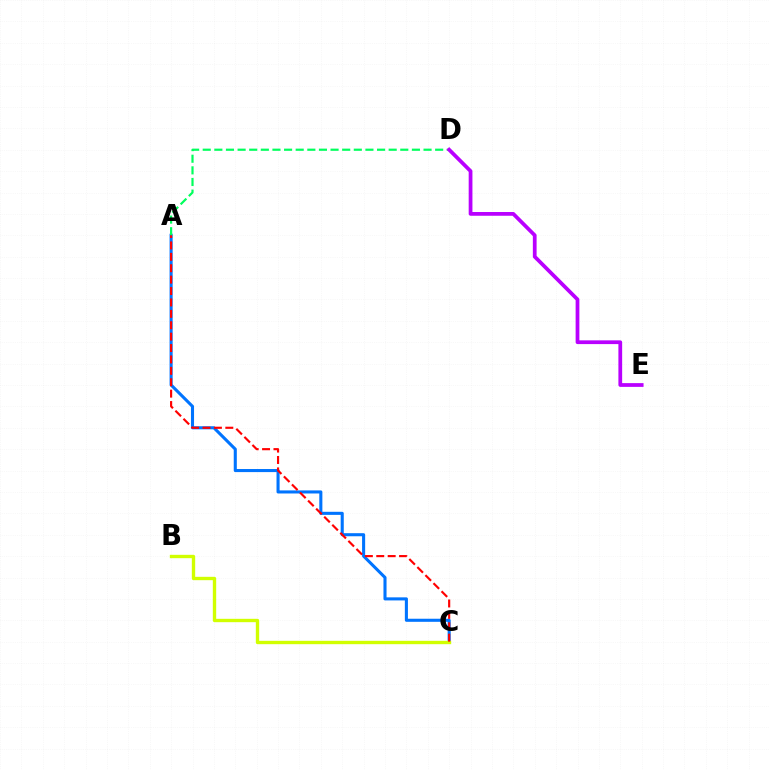{('A', 'C'): [{'color': '#0074ff', 'line_style': 'solid', 'thickness': 2.22}, {'color': '#ff0000', 'line_style': 'dashed', 'thickness': 1.55}], ('B', 'C'): [{'color': '#d1ff00', 'line_style': 'solid', 'thickness': 2.42}], ('A', 'D'): [{'color': '#00ff5c', 'line_style': 'dashed', 'thickness': 1.58}], ('D', 'E'): [{'color': '#b900ff', 'line_style': 'solid', 'thickness': 2.7}]}